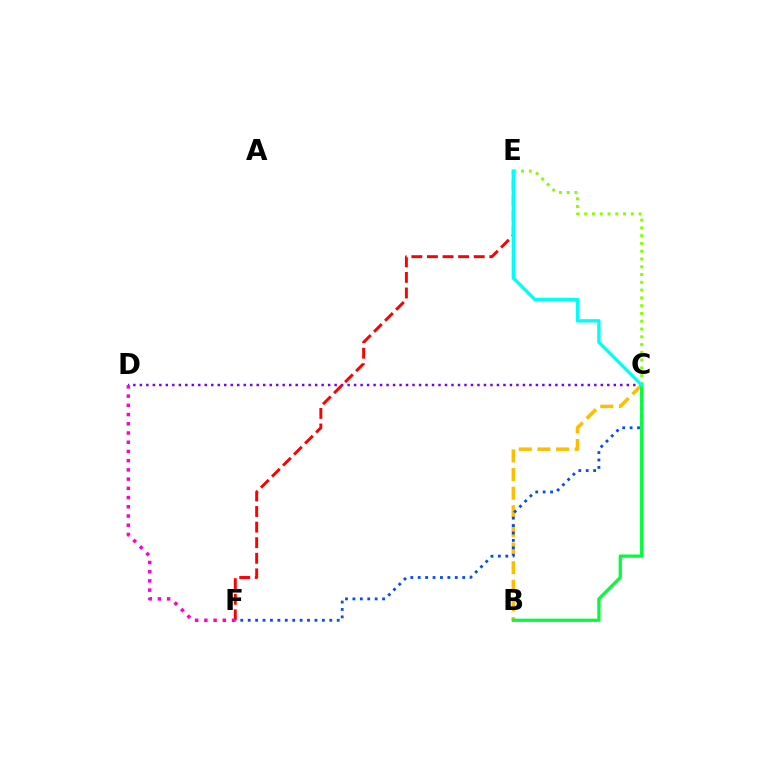{('C', 'D'): [{'color': '#7200ff', 'line_style': 'dotted', 'thickness': 1.76}], ('B', 'C'): [{'color': '#ffbd00', 'line_style': 'dashed', 'thickness': 2.53}, {'color': '#00ff39', 'line_style': 'solid', 'thickness': 2.33}], ('E', 'F'): [{'color': '#ff0000', 'line_style': 'dashed', 'thickness': 2.12}], ('C', 'E'): [{'color': '#84ff00', 'line_style': 'dotted', 'thickness': 2.11}, {'color': '#00fff6', 'line_style': 'solid', 'thickness': 2.42}], ('C', 'F'): [{'color': '#004bff', 'line_style': 'dotted', 'thickness': 2.02}], ('D', 'F'): [{'color': '#ff00cf', 'line_style': 'dotted', 'thickness': 2.51}]}